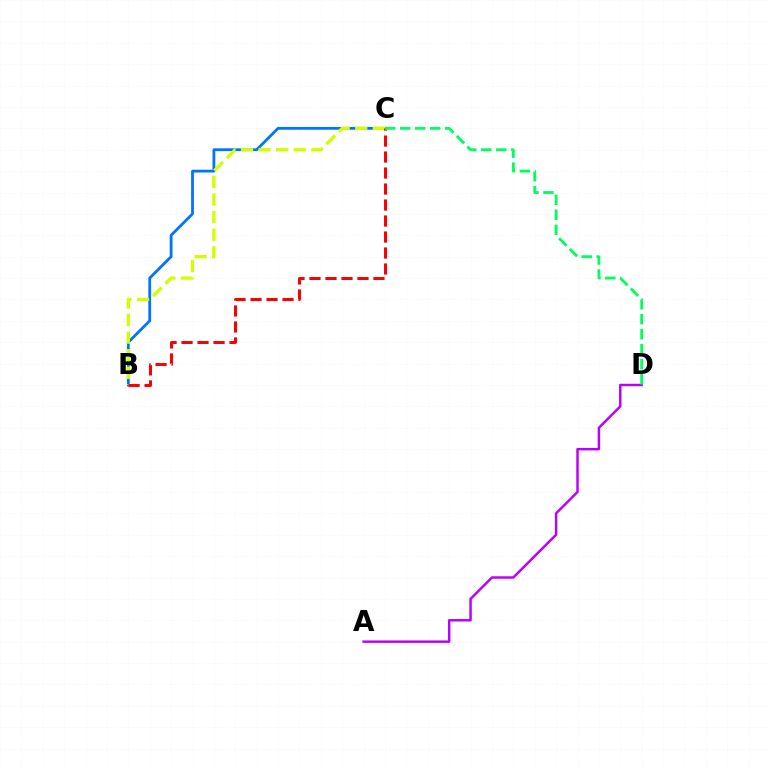{('B', 'C'): [{'color': '#0074ff', 'line_style': 'solid', 'thickness': 2.01}, {'color': '#d1ff00', 'line_style': 'dashed', 'thickness': 2.39}, {'color': '#ff0000', 'line_style': 'dashed', 'thickness': 2.17}], ('A', 'D'): [{'color': '#b900ff', 'line_style': 'solid', 'thickness': 1.77}], ('C', 'D'): [{'color': '#00ff5c', 'line_style': 'dashed', 'thickness': 2.04}]}